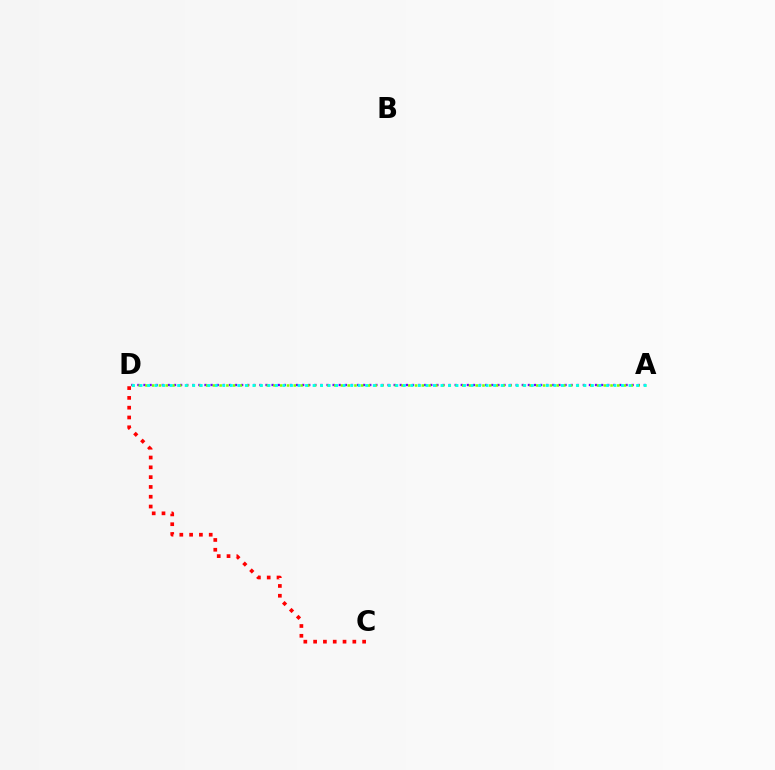{('A', 'D'): [{'color': '#7200ff', 'line_style': 'dotted', 'thickness': 1.66}, {'color': '#84ff00', 'line_style': 'dotted', 'thickness': 1.83}, {'color': '#00fff6', 'line_style': 'dotted', 'thickness': 2.04}], ('C', 'D'): [{'color': '#ff0000', 'line_style': 'dotted', 'thickness': 2.66}]}